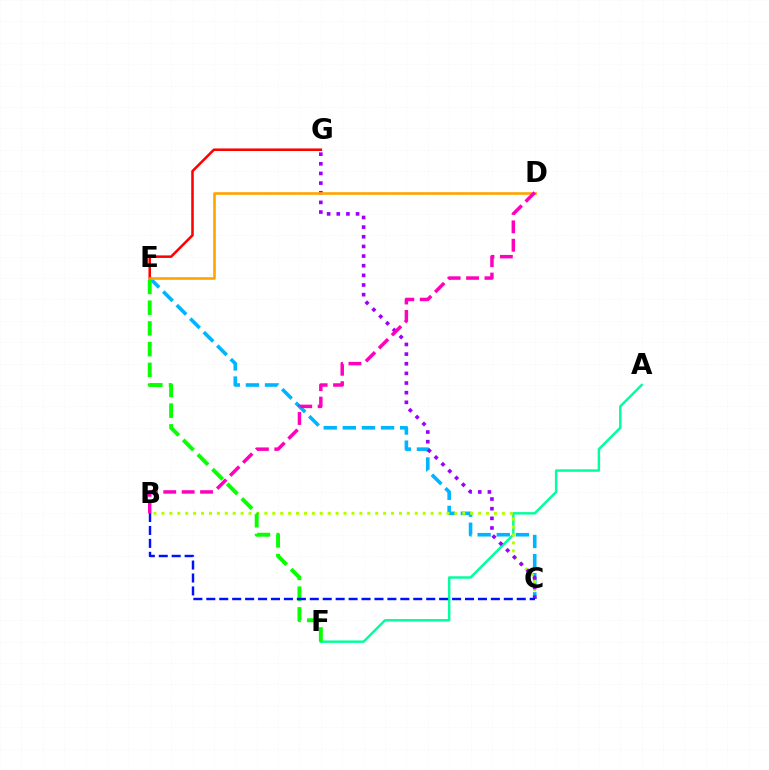{('C', 'E'): [{'color': '#00b5ff', 'line_style': 'dashed', 'thickness': 2.6}], ('A', 'F'): [{'color': '#00ff9d', 'line_style': 'solid', 'thickness': 1.77}], ('B', 'C'): [{'color': '#b3ff00', 'line_style': 'dotted', 'thickness': 2.15}, {'color': '#0010ff', 'line_style': 'dashed', 'thickness': 1.76}], ('E', 'G'): [{'color': '#ff0000', 'line_style': 'solid', 'thickness': 1.83}], ('E', 'F'): [{'color': '#08ff00', 'line_style': 'dashed', 'thickness': 2.82}], ('C', 'G'): [{'color': '#9b00ff', 'line_style': 'dotted', 'thickness': 2.62}], ('D', 'E'): [{'color': '#ffa500', 'line_style': 'solid', 'thickness': 1.9}], ('B', 'D'): [{'color': '#ff00bd', 'line_style': 'dashed', 'thickness': 2.5}]}